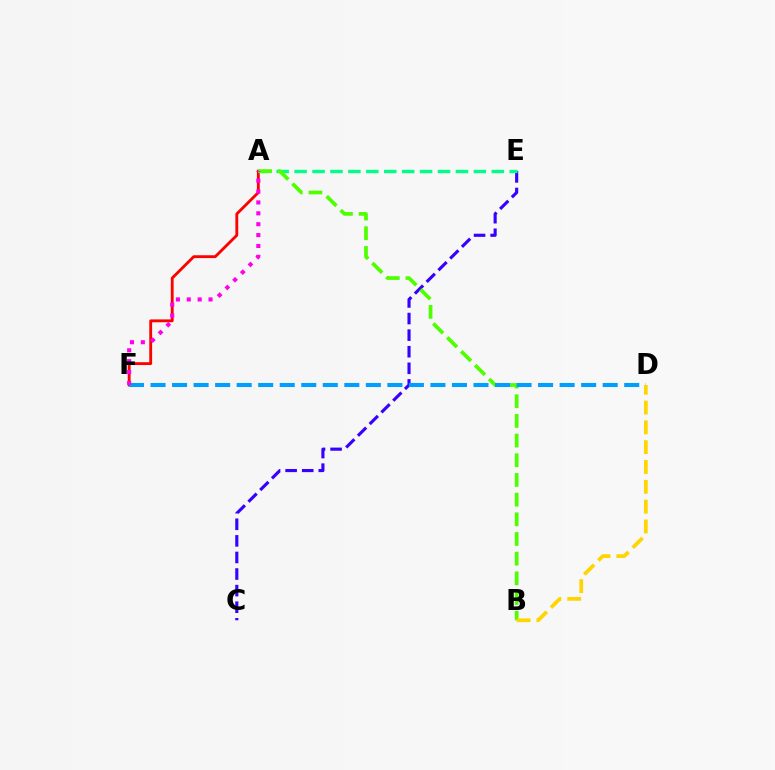{('C', 'E'): [{'color': '#3700ff', 'line_style': 'dashed', 'thickness': 2.25}], ('A', 'F'): [{'color': '#ff0000', 'line_style': 'solid', 'thickness': 2.05}, {'color': '#ff00ed', 'line_style': 'dotted', 'thickness': 2.96}], ('A', 'E'): [{'color': '#00ff86', 'line_style': 'dashed', 'thickness': 2.44}], ('A', 'B'): [{'color': '#4fff00', 'line_style': 'dashed', 'thickness': 2.67}], ('D', 'F'): [{'color': '#009eff', 'line_style': 'dashed', 'thickness': 2.92}], ('B', 'D'): [{'color': '#ffd500', 'line_style': 'dashed', 'thickness': 2.69}]}